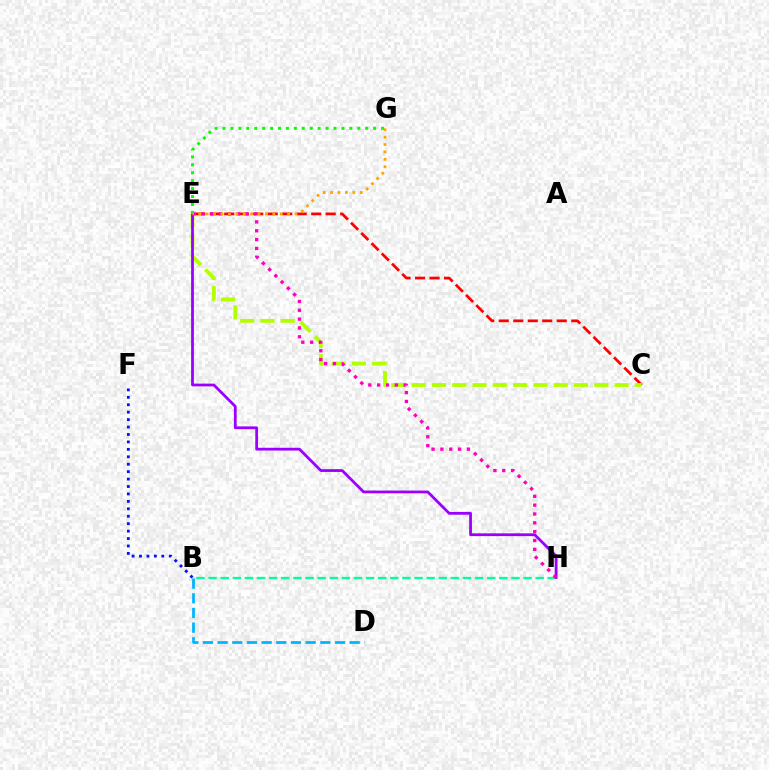{('B', 'H'): [{'color': '#00ff9d', 'line_style': 'dashed', 'thickness': 1.65}], ('C', 'E'): [{'color': '#ff0000', 'line_style': 'dashed', 'thickness': 1.97}, {'color': '#b3ff00', 'line_style': 'dashed', 'thickness': 2.76}], ('E', 'H'): [{'color': '#9b00ff', 'line_style': 'solid', 'thickness': 2.0}, {'color': '#ff00bd', 'line_style': 'dotted', 'thickness': 2.4}], ('E', 'G'): [{'color': '#08ff00', 'line_style': 'dotted', 'thickness': 2.15}, {'color': '#ffa500', 'line_style': 'dotted', 'thickness': 2.01}], ('B', 'F'): [{'color': '#0010ff', 'line_style': 'dotted', 'thickness': 2.02}], ('B', 'D'): [{'color': '#00b5ff', 'line_style': 'dashed', 'thickness': 1.99}]}